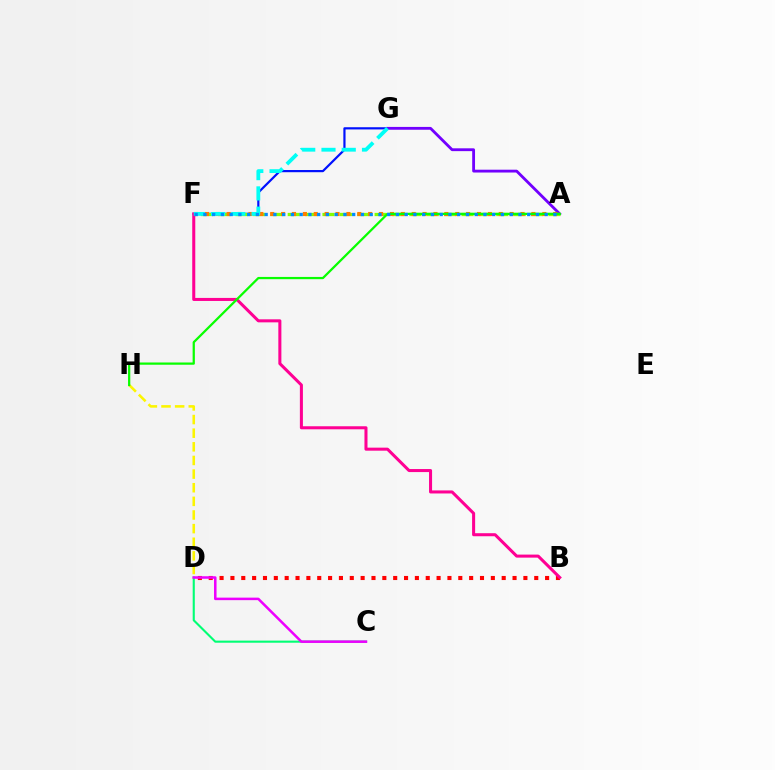{('F', 'G'): [{'color': '#0010ff', 'line_style': 'solid', 'thickness': 1.58}, {'color': '#00fff6', 'line_style': 'dashed', 'thickness': 2.75}], ('A', 'G'): [{'color': '#7200ff', 'line_style': 'solid', 'thickness': 2.03}], ('B', 'D'): [{'color': '#ff0000', 'line_style': 'dotted', 'thickness': 2.95}], ('D', 'H'): [{'color': '#fcf500', 'line_style': 'dashed', 'thickness': 1.85}], ('A', 'F'): [{'color': '#84ff00', 'line_style': 'dashed', 'thickness': 2.36}, {'color': '#ff7c00', 'line_style': 'dotted', 'thickness': 2.96}, {'color': '#008cff', 'line_style': 'dotted', 'thickness': 2.38}], ('B', 'F'): [{'color': '#ff0094', 'line_style': 'solid', 'thickness': 2.19}], ('C', 'D'): [{'color': '#00ff74', 'line_style': 'solid', 'thickness': 1.52}, {'color': '#ee00ff', 'line_style': 'solid', 'thickness': 1.82}], ('A', 'H'): [{'color': '#08ff00', 'line_style': 'solid', 'thickness': 1.62}]}